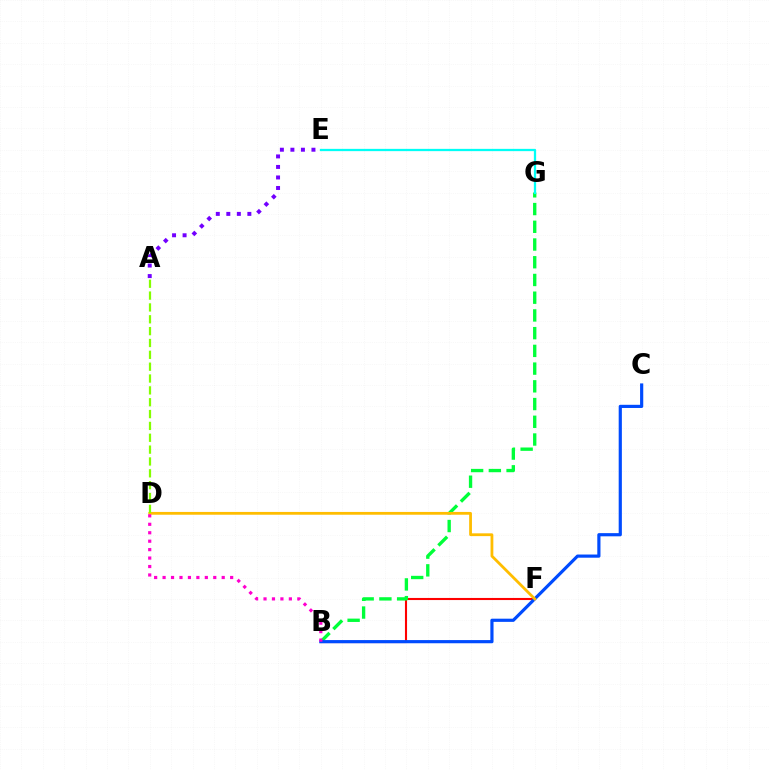{('B', 'F'): [{'color': '#ff0000', 'line_style': 'solid', 'thickness': 1.51}], ('B', 'G'): [{'color': '#00ff39', 'line_style': 'dashed', 'thickness': 2.41}], ('B', 'C'): [{'color': '#004bff', 'line_style': 'solid', 'thickness': 2.29}], ('E', 'G'): [{'color': '#00fff6', 'line_style': 'solid', 'thickness': 1.64}], ('D', 'F'): [{'color': '#ffbd00', 'line_style': 'solid', 'thickness': 2.01}], ('A', 'E'): [{'color': '#7200ff', 'line_style': 'dotted', 'thickness': 2.86}], ('B', 'D'): [{'color': '#ff00cf', 'line_style': 'dotted', 'thickness': 2.29}], ('A', 'D'): [{'color': '#84ff00', 'line_style': 'dashed', 'thickness': 1.61}]}